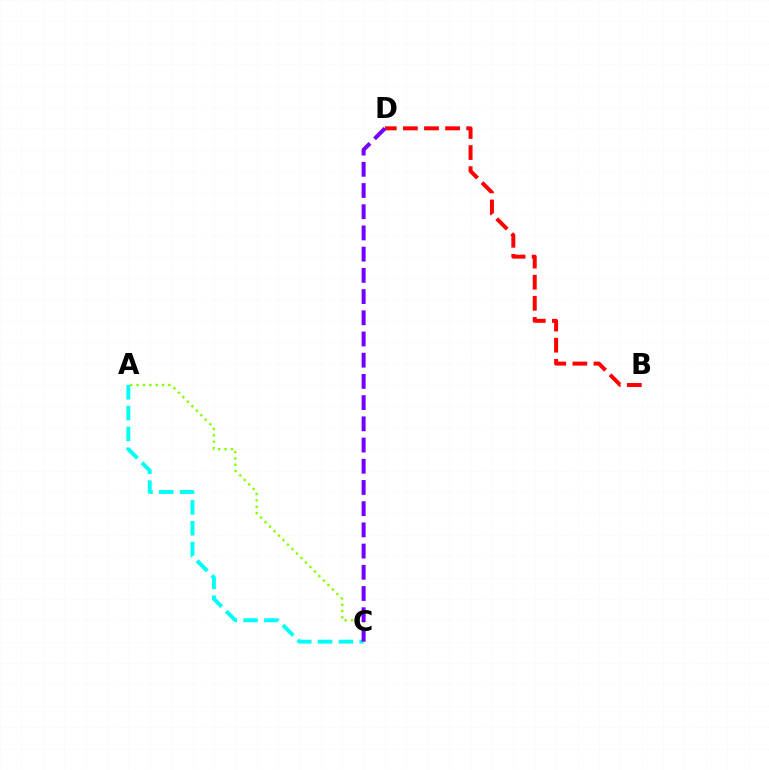{('A', 'C'): [{'color': '#00fff6', 'line_style': 'dashed', 'thickness': 2.83}, {'color': '#84ff00', 'line_style': 'dotted', 'thickness': 1.73}], ('B', 'D'): [{'color': '#ff0000', 'line_style': 'dashed', 'thickness': 2.87}], ('C', 'D'): [{'color': '#7200ff', 'line_style': 'dashed', 'thickness': 2.88}]}